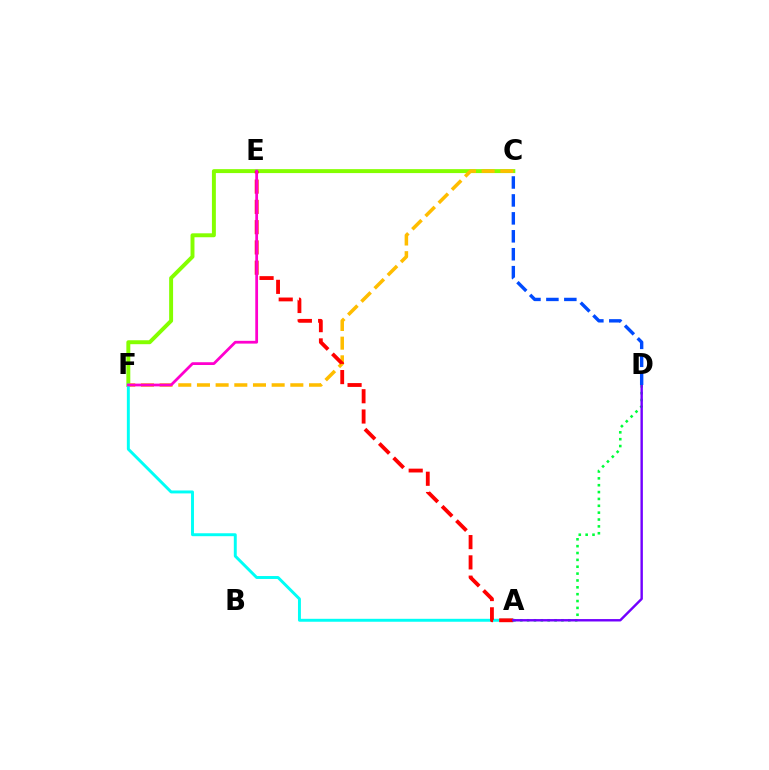{('A', 'D'): [{'color': '#00ff39', 'line_style': 'dotted', 'thickness': 1.86}, {'color': '#7200ff', 'line_style': 'solid', 'thickness': 1.74}], ('C', 'F'): [{'color': '#84ff00', 'line_style': 'solid', 'thickness': 2.84}, {'color': '#ffbd00', 'line_style': 'dashed', 'thickness': 2.54}], ('A', 'F'): [{'color': '#00fff6', 'line_style': 'solid', 'thickness': 2.11}], ('A', 'E'): [{'color': '#ff0000', 'line_style': 'dashed', 'thickness': 2.75}], ('E', 'F'): [{'color': '#ff00cf', 'line_style': 'solid', 'thickness': 1.99}], ('C', 'D'): [{'color': '#004bff', 'line_style': 'dashed', 'thickness': 2.44}]}